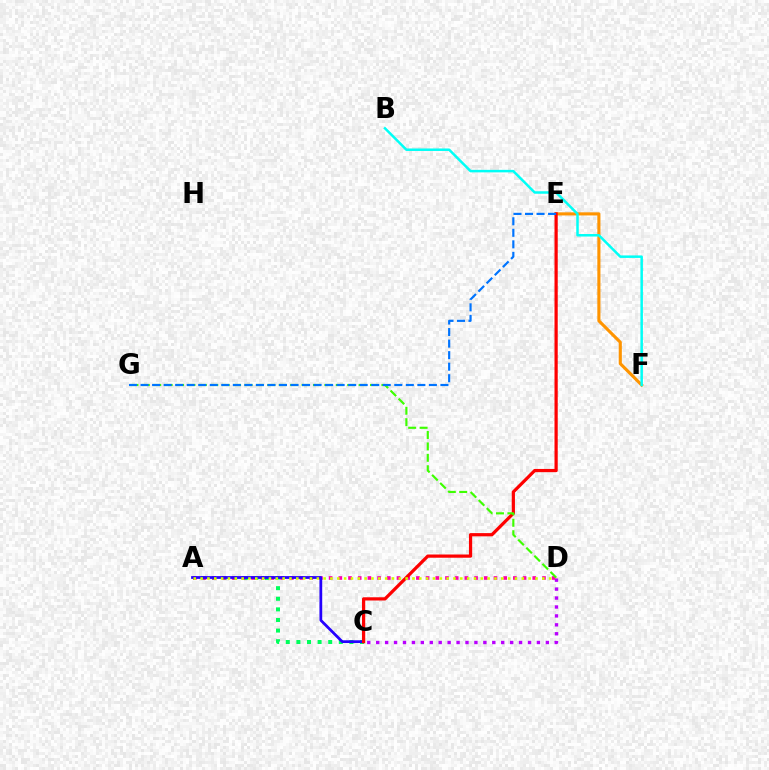{('E', 'F'): [{'color': '#ff9400', 'line_style': 'solid', 'thickness': 2.24}], ('B', 'F'): [{'color': '#00fff6', 'line_style': 'solid', 'thickness': 1.8}], ('A', 'C'): [{'color': '#00ff5c', 'line_style': 'dotted', 'thickness': 2.88}, {'color': '#2500ff', 'line_style': 'solid', 'thickness': 1.99}], ('A', 'D'): [{'color': '#ff00ac', 'line_style': 'dotted', 'thickness': 2.63}, {'color': '#d1ff00', 'line_style': 'dotted', 'thickness': 1.86}], ('C', 'E'): [{'color': '#ff0000', 'line_style': 'solid', 'thickness': 2.32}], ('D', 'G'): [{'color': '#3dff00', 'line_style': 'dashed', 'thickness': 1.55}], ('E', 'G'): [{'color': '#0074ff', 'line_style': 'dashed', 'thickness': 1.57}], ('C', 'D'): [{'color': '#b900ff', 'line_style': 'dotted', 'thickness': 2.43}]}